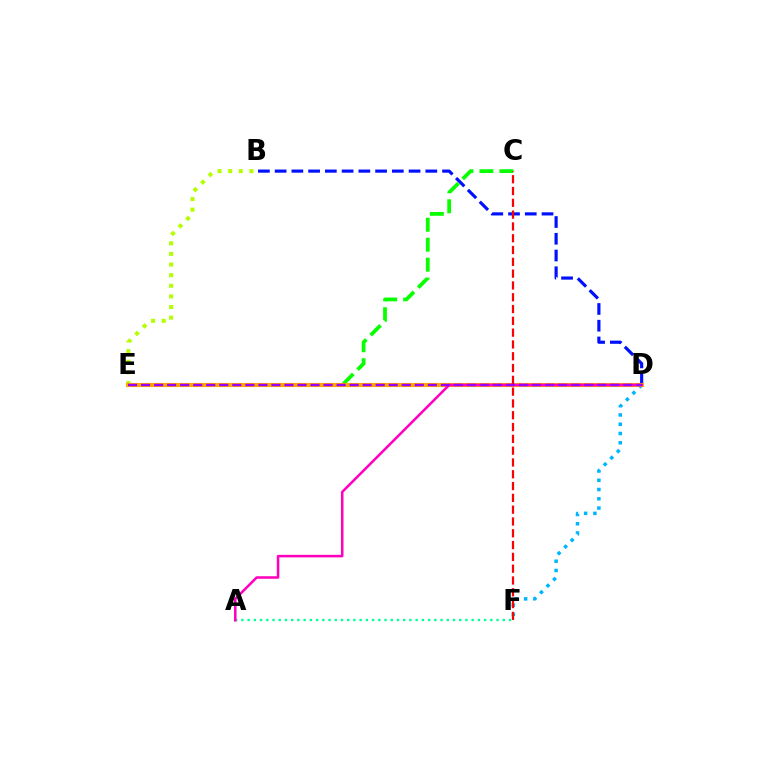{('B', 'D'): [{'color': '#0010ff', 'line_style': 'dashed', 'thickness': 2.27}], ('C', 'E'): [{'color': '#08ff00', 'line_style': 'dashed', 'thickness': 2.71}], ('A', 'F'): [{'color': '#00ff9d', 'line_style': 'dotted', 'thickness': 1.69}], ('B', 'E'): [{'color': '#b3ff00', 'line_style': 'dotted', 'thickness': 2.89}], ('D', 'F'): [{'color': '#00b5ff', 'line_style': 'dotted', 'thickness': 2.52}], ('D', 'E'): [{'color': '#ffa500', 'line_style': 'solid', 'thickness': 2.96}, {'color': '#9b00ff', 'line_style': 'dashed', 'thickness': 1.77}], ('C', 'F'): [{'color': '#ff0000', 'line_style': 'dashed', 'thickness': 1.6}], ('A', 'D'): [{'color': '#ff00bd', 'line_style': 'solid', 'thickness': 1.82}]}